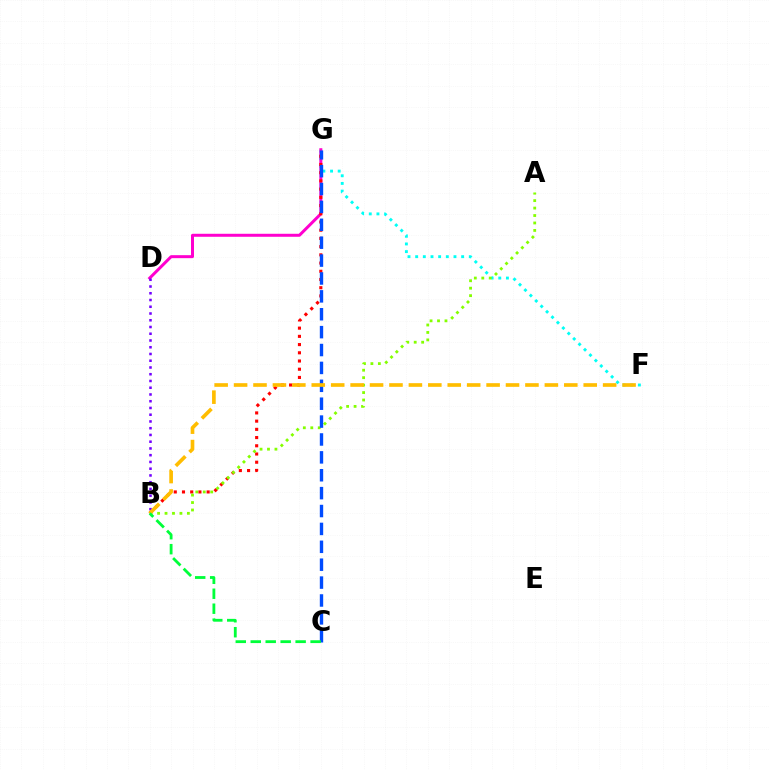{('F', 'G'): [{'color': '#00fff6', 'line_style': 'dotted', 'thickness': 2.08}], ('D', 'G'): [{'color': '#ff00cf', 'line_style': 'solid', 'thickness': 2.16}], ('B', 'G'): [{'color': '#ff0000', 'line_style': 'dotted', 'thickness': 2.23}], ('A', 'B'): [{'color': '#84ff00', 'line_style': 'dotted', 'thickness': 2.02}], ('B', 'D'): [{'color': '#7200ff', 'line_style': 'dotted', 'thickness': 1.83}], ('C', 'G'): [{'color': '#004bff', 'line_style': 'dashed', 'thickness': 2.43}], ('B', 'F'): [{'color': '#ffbd00', 'line_style': 'dashed', 'thickness': 2.64}], ('B', 'C'): [{'color': '#00ff39', 'line_style': 'dashed', 'thickness': 2.03}]}